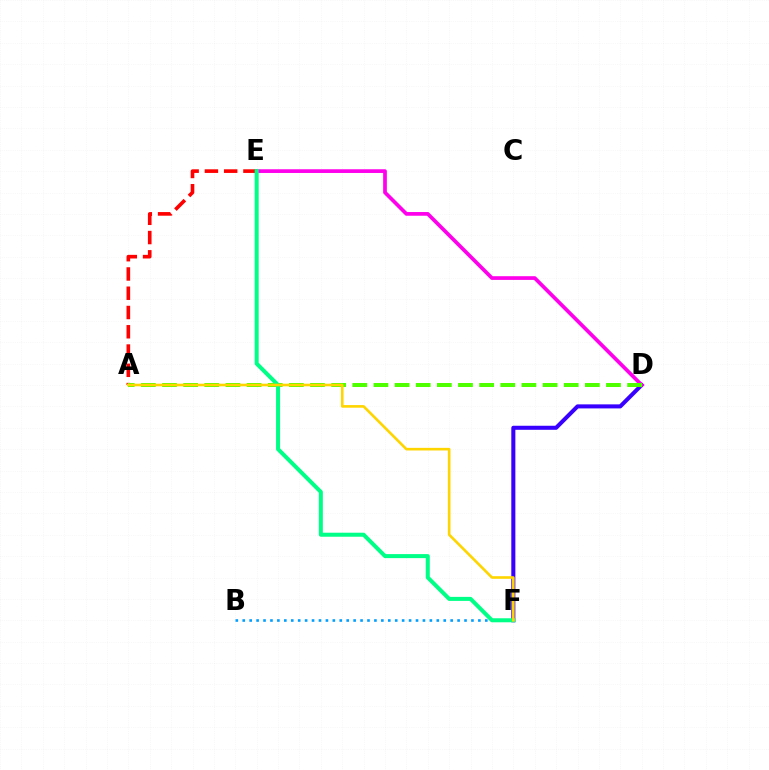{('D', 'F'): [{'color': '#3700ff', 'line_style': 'solid', 'thickness': 2.91}], ('D', 'E'): [{'color': '#ff00ed', 'line_style': 'solid', 'thickness': 2.67}], ('A', 'E'): [{'color': '#ff0000', 'line_style': 'dashed', 'thickness': 2.62}], ('B', 'F'): [{'color': '#009eff', 'line_style': 'dotted', 'thickness': 1.88}], ('A', 'D'): [{'color': '#4fff00', 'line_style': 'dashed', 'thickness': 2.87}], ('E', 'F'): [{'color': '#00ff86', 'line_style': 'solid', 'thickness': 2.89}], ('A', 'F'): [{'color': '#ffd500', 'line_style': 'solid', 'thickness': 1.89}]}